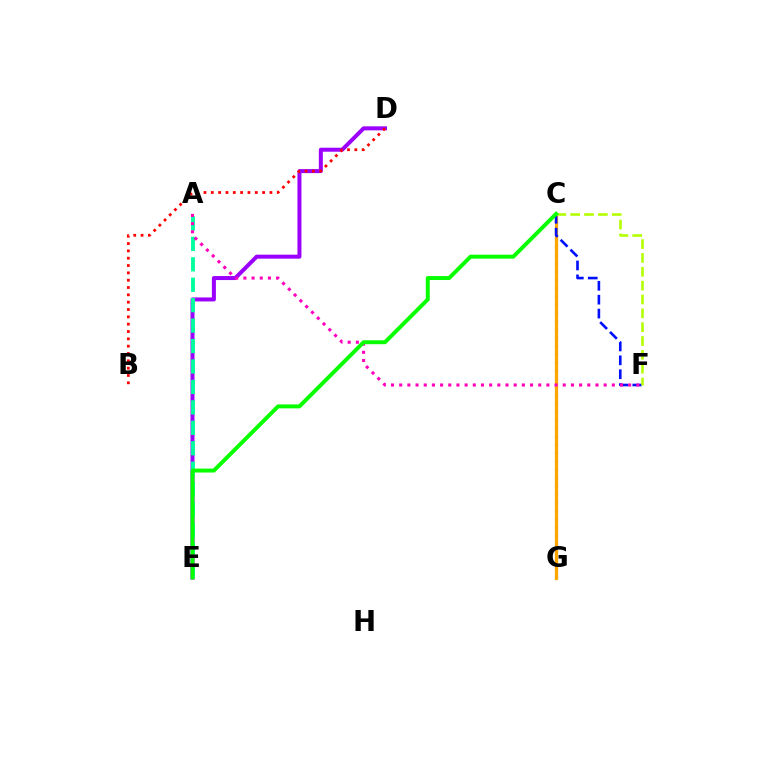{('C', 'G'): [{'color': '#00b5ff', 'line_style': 'dotted', 'thickness': 2.24}, {'color': '#ffa500', 'line_style': 'solid', 'thickness': 2.32}], ('D', 'E'): [{'color': '#9b00ff', 'line_style': 'solid', 'thickness': 2.88}], ('A', 'E'): [{'color': '#00ff9d', 'line_style': 'dashed', 'thickness': 2.78}], ('C', 'F'): [{'color': '#0010ff', 'line_style': 'dashed', 'thickness': 1.89}, {'color': '#b3ff00', 'line_style': 'dashed', 'thickness': 1.88}], ('A', 'F'): [{'color': '#ff00bd', 'line_style': 'dotted', 'thickness': 2.22}], ('B', 'D'): [{'color': '#ff0000', 'line_style': 'dotted', 'thickness': 1.99}], ('C', 'E'): [{'color': '#08ff00', 'line_style': 'solid', 'thickness': 2.83}]}